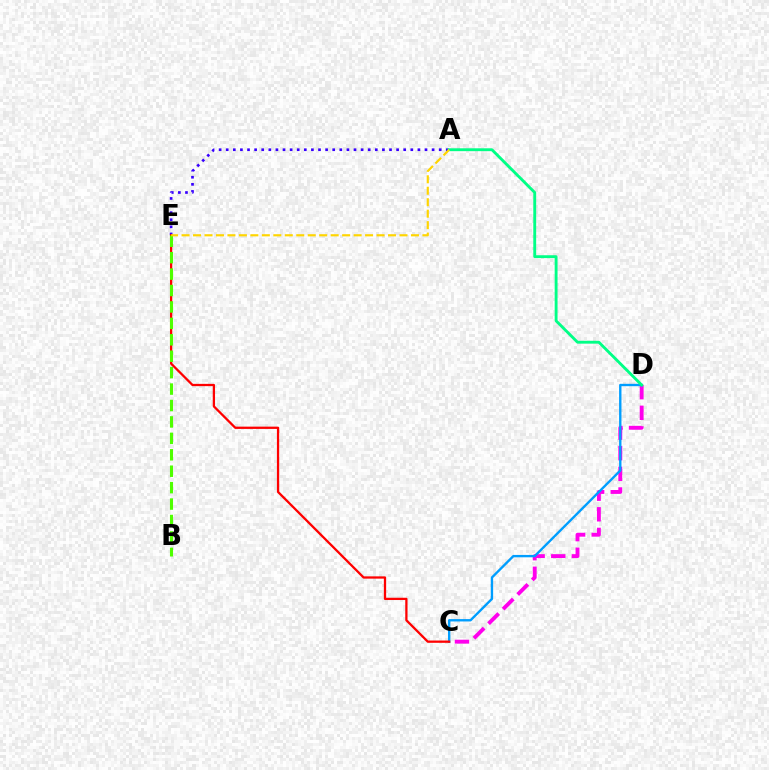{('C', 'D'): [{'color': '#ff00ed', 'line_style': 'dashed', 'thickness': 2.8}, {'color': '#009eff', 'line_style': 'solid', 'thickness': 1.7}], ('A', 'E'): [{'color': '#3700ff', 'line_style': 'dotted', 'thickness': 1.93}, {'color': '#ffd500', 'line_style': 'dashed', 'thickness': 1.56}], ('C', 'E'): [{'color': '#ff0000', 'line_style': 'solid', 'thickness': 1.64}], ('A', 'D'): [{'color': '#00ff86', 'line_style': 'solid', 'thickness': 2.06}], ('B', 'E'): [{'color': '#4fff00', 'line_style': 'dashed', 'thickness': 2.23}]}